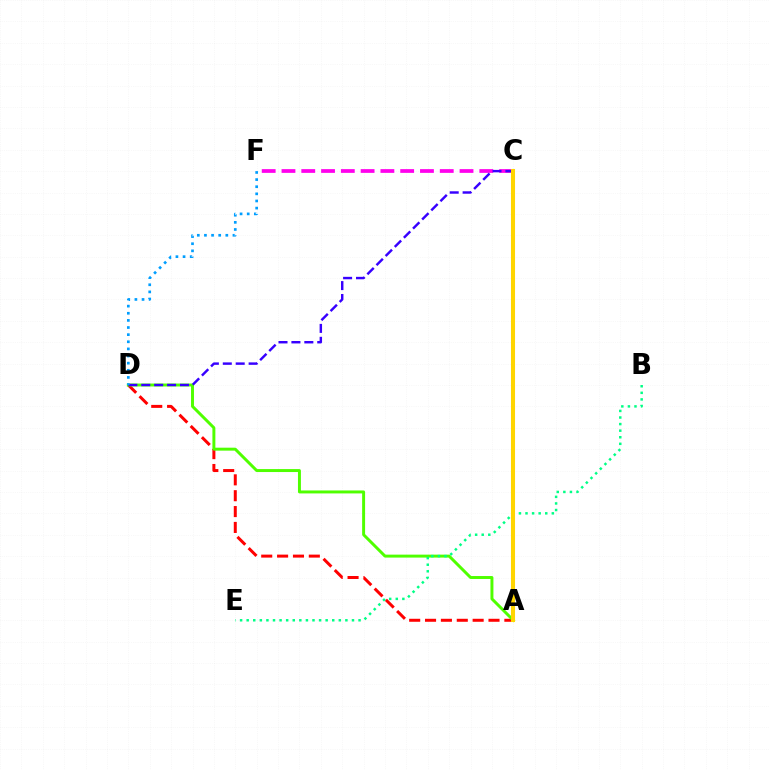{('C', 'F'): [{'color': '#ff00ed', 'line_style': 'dashed', 'thickness': 2.69}], ('A', 'D'): [{'color': '#ff0000', 'line_style': 'dashed', 'thickness': 2.16}, {'color': '#4fff00', 'line_style': 'solid', 'thickness': 2.13}], ('C', 'D'): [{'color': '#3700ff', 'line_style': 'dashed', 'thickness': 1.75}], ('B', 'E'): [{'color': '#00ff86', 'line_style': 'dotted', 'thickness': 1.79}], ('D', 'F'): [{'color': '#009eff', 'line_style': 'dotted', 'thickness': 1.94}], ('A', 'C'): [{'color': '#ffd500', 'line_style': 'solid', 'thickness': 2.93}]}